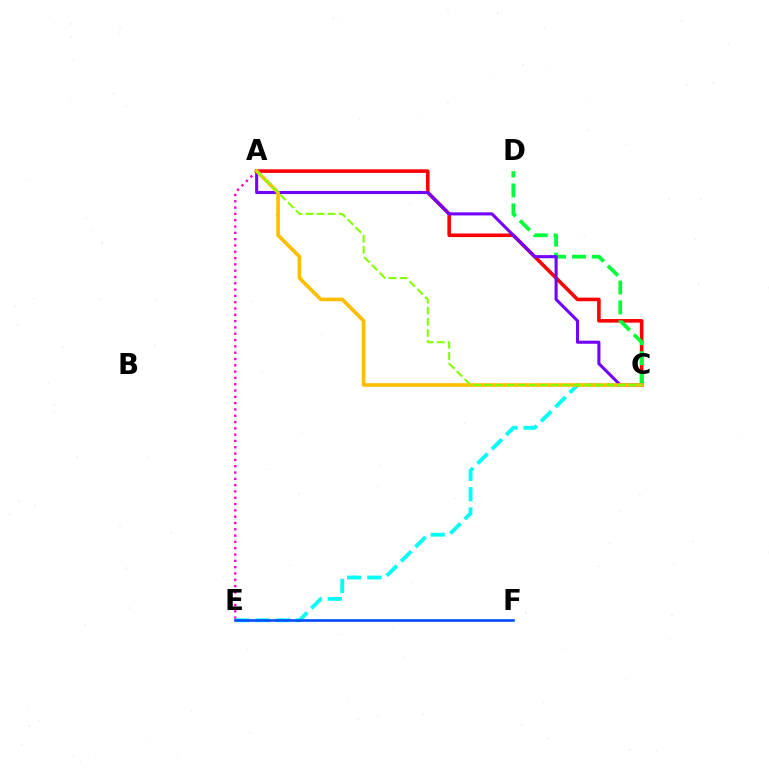{('A', 'E'): [{'color': '#ff00cf', 'line_style': 'dotted', 'thickness': 1.71}], ('C', 'E'): [{'color': '#00fff6', 'line_style': 'dashed', 'thickness': 2.75}], ('A', 'C'): [{'color': '#ff0000', 'line_style': 'solid', 'thickness': 2.58}, {'color': '#7200ff', 'line_style': 'solid', 'thickness': 2.21}, {'color': '#ffbd00', 'line_style': 'solid', 'thickness': 2.62}, {'color': '#84ff00', 'line_style': 'dashed', 'thickness': 1.51}], ('C', 'D'): [{'color': '#00ff39', 'line_style': 'dashed', 'thickness': 2.7}], ('E', 'F'): [{'color': '#004bff', 'line_style': 'solid', 'thickness': 1.89}]}